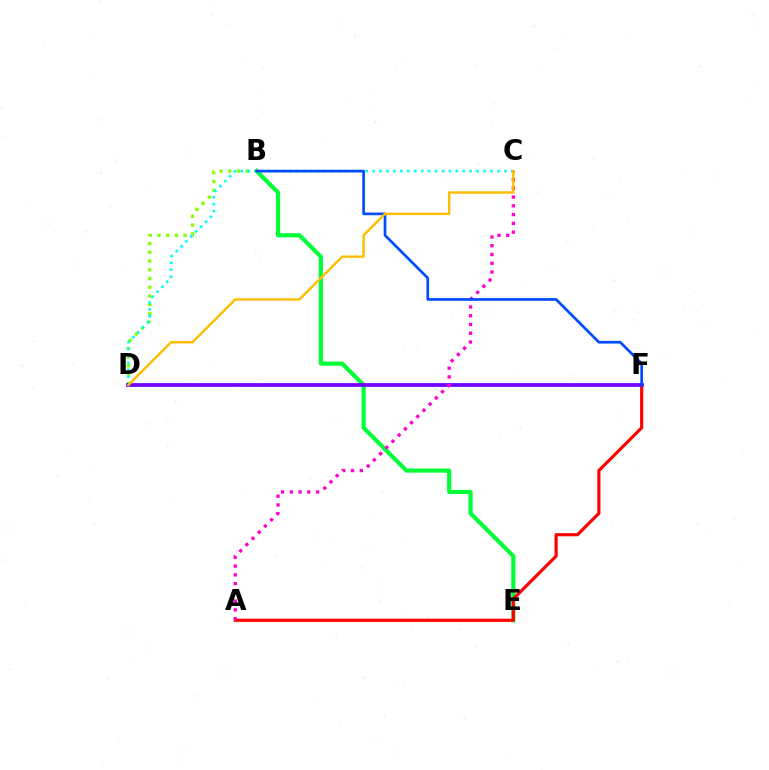{('B', 'E'): [{'color': '#00ff39', 'line_style': 'solid', 'thickness': 2.99}], ('B', 'D'): [{'color': '#84ff00', 'line_style': 'dotted', 'thickness': 2.38}], ('C', 'D'): [{'color': '#00fff6', 'line_style': 'dotted', 'thickness': 1.88}, {'color': '#ffbd00', 'line_style': 'solid', 'thickness': 1.74}], ('A', 'F'): [{'color': '#ff0000', 'line_style': 'solid', 'thickness': 2.26}], ('D', 'F'): [{'color': '#7200ff', 'line_style': 'solid', 'thickness': 2.7}], ('A', 'C'): [{'color': '#ff00cf', 'line_style': 'dotted', 'thickness': 2.38}], ('B', 'F'): [{'color': '#004bff', 'line_style': 'solid', 'thickness': 1.94}]}